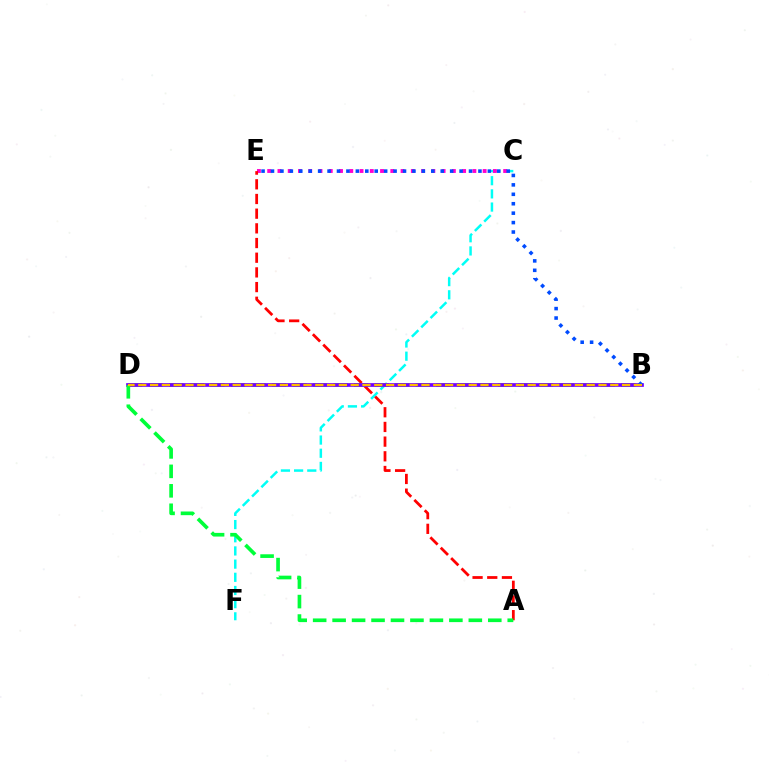{('C', 'F'): [{'color': '#00fff6', 'line_style': 'dashed', 'thickness': 1.79}], ('C', 'E'): [{'color': '#ff00cf', 'line_style': 'dotted', 'thickness': 2.79}], ('B', 'D'): [{'color': '#84ff00', 'line_style': 'dashed', 'thickness': 2.79}, {'color': '#7200ff', 'line_style': 'solid', 'thickness': 2.67}, {'color': '#ffbd00', 'line_style': 'dashed', 'thickness': 1.6}], ('A', 'E'): [{'color': '#ff0000', 'line_style': 'dashed', 'thickness': 1.99}], ('B', 'E'): [{'color': '#004bff', 'line_style': 'dotted', 'thickness': 2.56}], ('A', 'D'): [{'color': '#00ff39', 'line_style': 'dashed', 'thickness': 2.64}]}